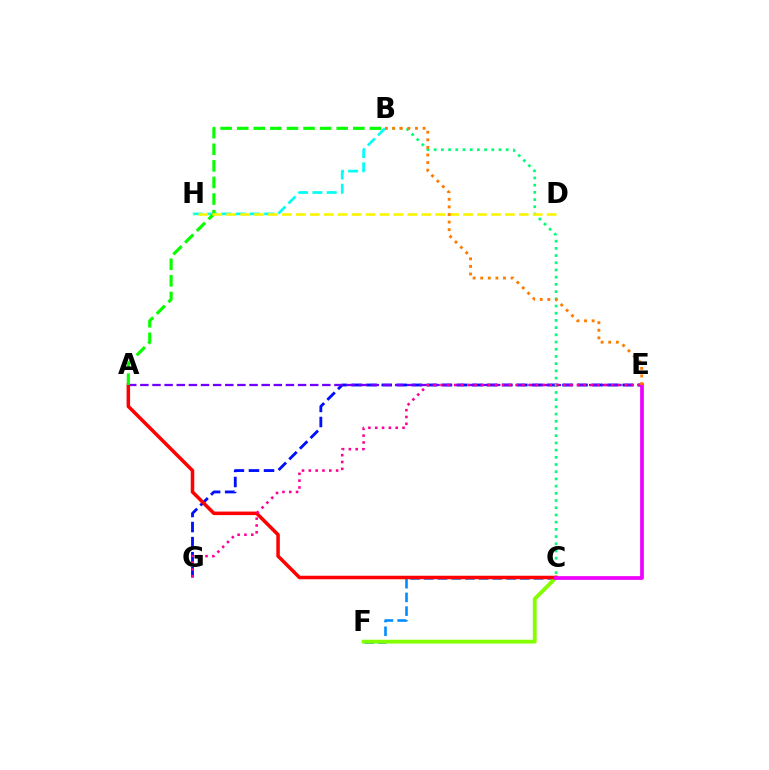{('C', 'F'): [{'color': '#008cff', 'line_style': 'dashed', 'thickness': 1.86}, {'color': '#84ff00', 'line_style': 'solid', 'thickness': 2.77}], ('E', 'G'): [{'color': '#0010ff', 'line_style': 'dashed', 'thickness': 2.05}, {'color': '#ff0094', 'line_style': 'dotted', 'thickness': 1.85}], ('A', 'E'): [{'color': '#7200ff', 'line_style': 'dashed', 'thickness': 1.65}], ('B', 'H'): [{'color': '#00fff6', 'line_style': 'dashed', 'thickness': 1.94}], ('A', 'C'): [{'color': '#ff0000', 'line_style': 'solid', 'thickness': 2.53}], ('A', 'B'): [{'color': '#08ff00', 'line_style': 'dashed', 'thickness': 2.25}], ('B', 'C'): [{'color': '#00ff74', 'line_style': 'dotted', 'thickness': 1.96}], ('C', 'E'): [{'color': '#ee00ff', 'line_style': 'solid', 'thickness': 2.68}], ('D', 'H'): [{'color': '#fcf500', 'line_style': 'dashed', 'thickness': 1.89}], ('B', 'E'): [{'color': '#ff7c00', 'line_style': 'dotted', 'thickness': 2.06}]}